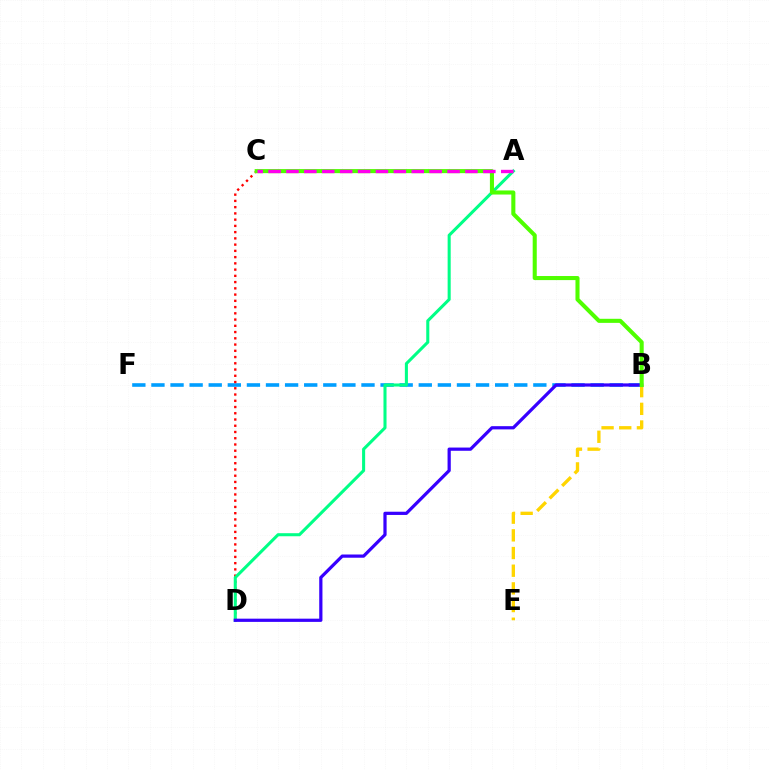{('B', 'E'): [{'color': '#ffd500', 'line_style': 'dashed', 'thickness': 2.4}], ('B', 'F'): [{'color': '#009eff', 'line_style': 'dashed', 'thickness': 2.59}], ('C', 'D'): [{'color': '#ff0000', 'line_style': 'dotted', 'thickness': 1.7}], ('A', 'D'): [{'color': '#00ff86', 'line_style': 'solid', 'thickness': 2.2}], ('B', 'D'): [{'color': '#3700ff', 'line_style': 'solid', 'thickness': 2.32}], ('B', 'C'): [{'color': '#4fff00', 'line_style': 'solid', 'thickness': 2.93}], ('A', 'C'): [{'color': '#ff00ed', 'line_style': 'dashed', 'thickness': 2.43}]}